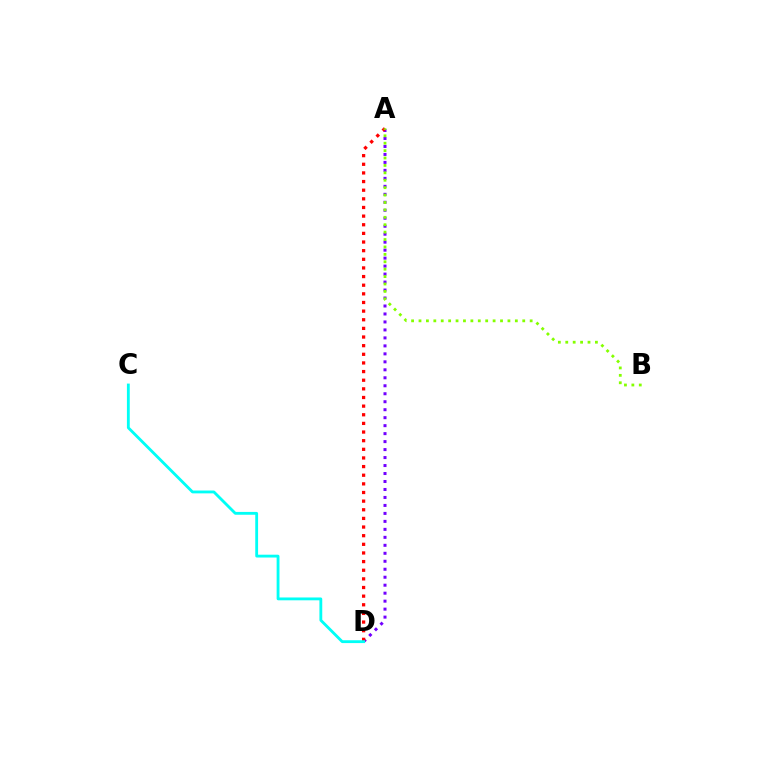{('A', 'D'): [{'color': '#7200ff', 'line_style': 'dotted', 'thickness': 2.17}, {'color': '#ff0000', 'line_style': 'dotted', 'thickness': 2.35}], ('C', 'D'): [{'color': '#00fff6', 'line_style': 'solid', 'thickness': 2.04}], ('A', 'B'): [{'color': '#84ff00', 'line_style': 'dotted', 'thickness': 2.01}]}